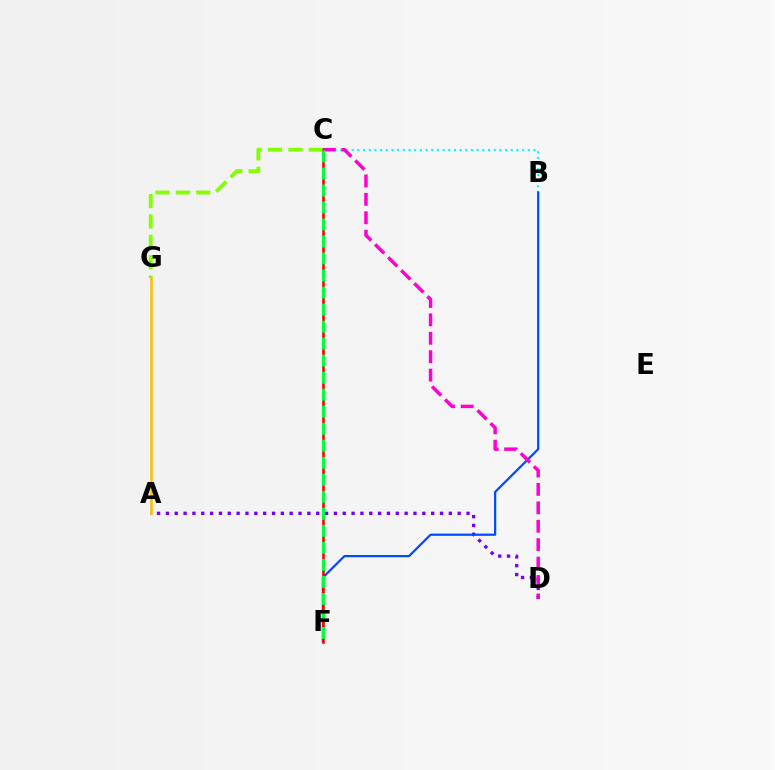{('C', 'G'): [{'color': '#84ff00', 'line_style': 'dashed', 'thickness': 2.77}], ('B', 'C'): [{'color': '#00fff6', 'line_style': 'dotted', 'thickness': 1.54}], ('A', 'D'): [{'color': '#7200ff', 'line_style': 'dotted', 'thickness': 2.4}], ('B', 'F'): [{'color': '#004bff', 'line_style': 'solid', 'thickness': 1.6}], ('A', 'G'): [{'color': '#ffbd00', 'line_style': 'solid', 'thickness': 1.84}], ('C', 'F'): [{'color': '#ff0000', 'line_style': 'solid', 'thickness': 1.87}, {'color': '#00ff39', 'line_style': 'dashed', 'thickness': 2.31}], ('C', 'D'): [{'color': '#ff00cf', 'line_style': 'dashed', 'thickness': 2.5}]}